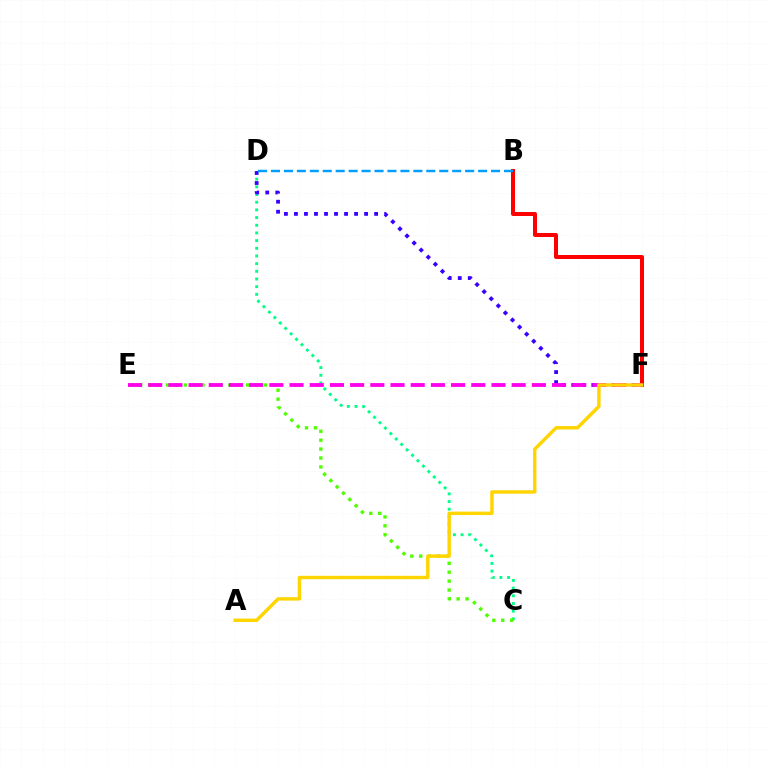{('B', 'F'): [{'color': '#ff0000', 'line_style': 'solid', 'thickness': 2.88}], ('C', 'D'): [{'color': '#00ff86', 'line_style': 'dotted', 'thickness': 2.09}], ('C', 'E'): [{'color': '#4fff00', 'line_style': 'dotted', 'thickness': 2.42}], ('D', 'F'): [{'color': '#3700ff', 'line_style': 'dotted', 'thickness': 2.72}], ('B', 'D'): [{'color': '#009eff', 'line_style': 'dashed', 'thickness': 1.76}], ('E', 'F'): [{'color': '#ff00ed', 'line_style': 'dashed', 'thickness': 2.74}], ('A', 'F'): [{'color': '#ffd500', 'line_style': 'solid', 'thickness': 2.46}]}